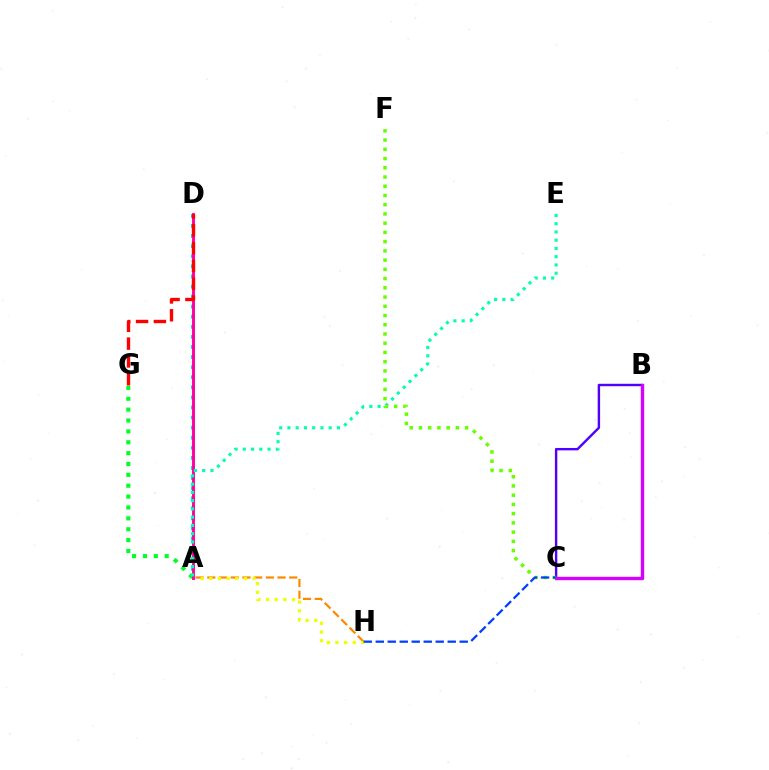{('A', 'D'): [{'color': '#00c7ff', 'line_style': 'dotted', 'thickness': 2.74}, {'color': '#ff00a0', 'line_style': 'solid', 'thickness': 2.1}], ('A', 'H'): [{'color': '#ff8800', 'line_style': 'dashed', 'thickness': 1.59}, {'color': '#eeff00', 'line_style': 'dotted', 'thickness': 2.35}], ('A', 'G'): [{'color': '#00ff27', 'line_style': 'dotted', 'thickness': 2.95}], ('B', 'C'): [{'color': '#4f00ff', 'line_style': 'solid', 'thickness': 1.74}, {'color': '#d600ff', 'line_style': 'solid', 'thickness': 2.43}], ('A', 'E'): [{'color': '#00ffaf', 'line_style': 'dotted', 'thickness': 2.24}], ('C', 'F'): [{'color': '#66ff00', 'line_style': 'dotted', 'thickness': 2.51}], ('D', 'G'): [{'color': '#ff0000', 'line_style': 'dashed', 'thickness': 2.42}], ('C', 'H'): [{'color': '#003fff', 'line_style': 'dashed', 'thickness': 1.63}]}